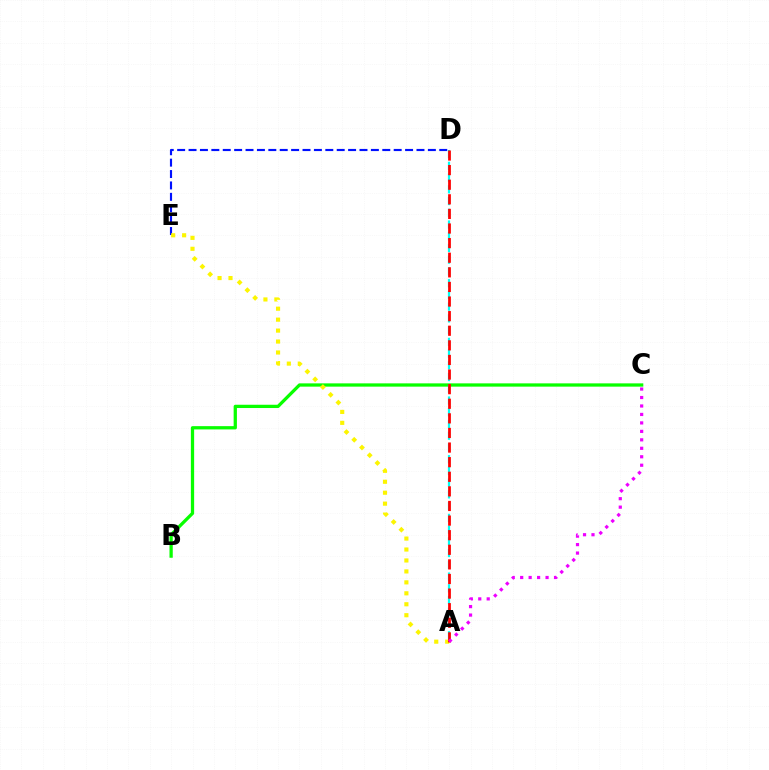{('B', 'C'): [{'color': '#08ff00', 'line_style': 'solid', 'thickness': 2.36}], ('D', 'E'): [{'color': '#0010ff', 'line_style': 'dashed', 'thickness': 1.55}], ('A', 'D'): [{'color': '#00fff6', 'line_style': 'dashed', 'thickness': 1.59}, {'color': '#ff0000', 'line_style': 'dashed', 'thickness': 1.98}], ('A', 'E'): [{'color': '#fcf500', 'line_style': 'dotted', 'thickness': 2.97}], ('A', 'C'): [{'color': '#ee00ff', 'line_style': 'dotted', 'thickness': 2.3}]}